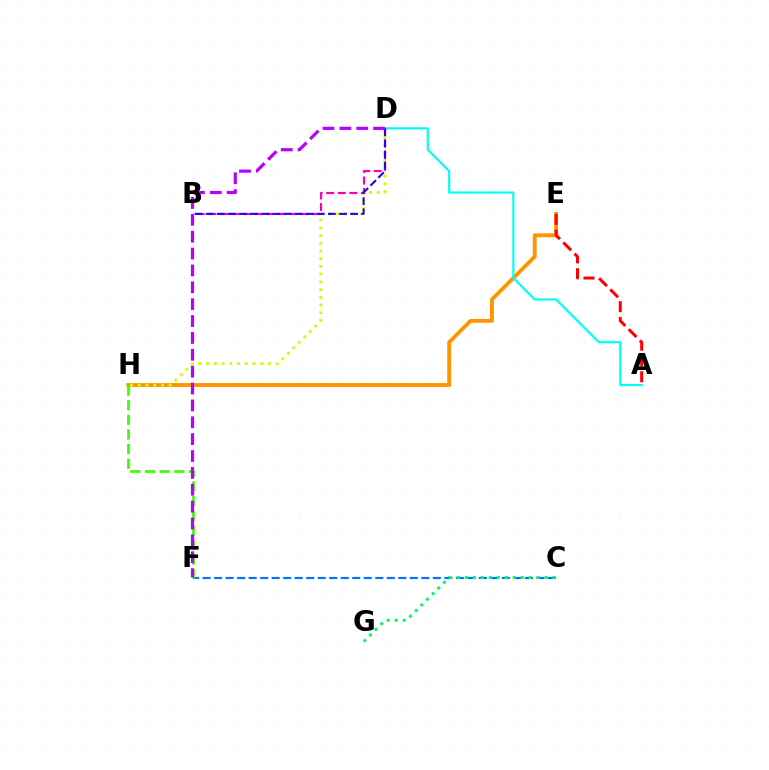{('C', 'F'): [{'color': '#0074ff', 'line_style': 'dashed', 'thickness': 1.56}], ('E', 'H'): [{'color': '#ff9400', 'line_style': 'solid', 'thickness': 2.78}], ('D', 'H'): [{'color': '#d1ff00', 'line_style': 'dotted', 'thickness': 2.1}], ('A', 'E'): [{'color': '#ff0000', 'line_style': 'dashed', 'thickness': 2.15}], ('A', 'D'): [{'color': '#00fff6', 'line_style': 'solid', 'thickness': 1.56}], ('F', 'H'): [{'color': '#3dff00', 'line_style': 'dashed', 'thickness': 1.99}], ('B', 'D'): [{'color': '#ff00ac', 'line_style': 'dashed', 'thickness': 1.57}, {'color': '#2500ff', 'line_style': 'dashed', 'thickness': 1.51}], ('C', 'G'): [{'color': '#00ff5c', 'line_style': 'dotted', 'thickness': 2.17}], ('D', 'F'): [{'color': '#b900ff', 'line_style': 'dashed', 'thickness': 2.29}]}